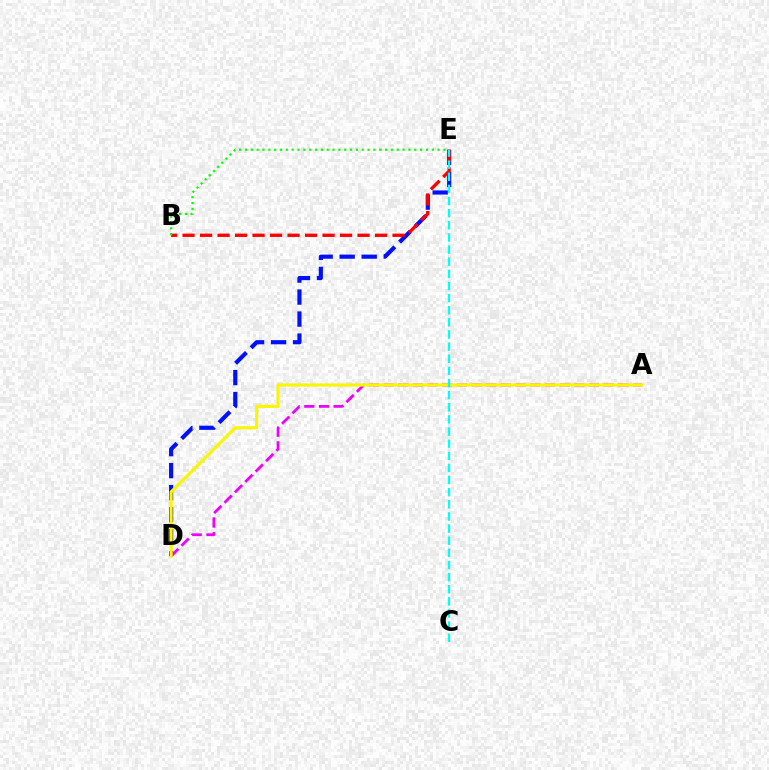{('D', 'E'): [{'color': '#0010ff', 'line_style': 'dashed', 'thickness': 2.99}], ('A', 'D'): [{'color': '#ee00ff', 'line_style': 'dashed', 'thickness': 1.99}, {'color': '#fcf500', 'line_style': 'solid', 'thickness': 2.25}], ('B', 'E'): [{'color': '#ff0000', 'line_style': 'dashed', 'thickness': 2.38}, {'color': '#08ff00', 'line_style': 'dotted', 'thickness': 1.59}], ('C', 'E'): [{'color': '#00fff6', 'line_style': 'dashed', 'thickness': 1.65}]}